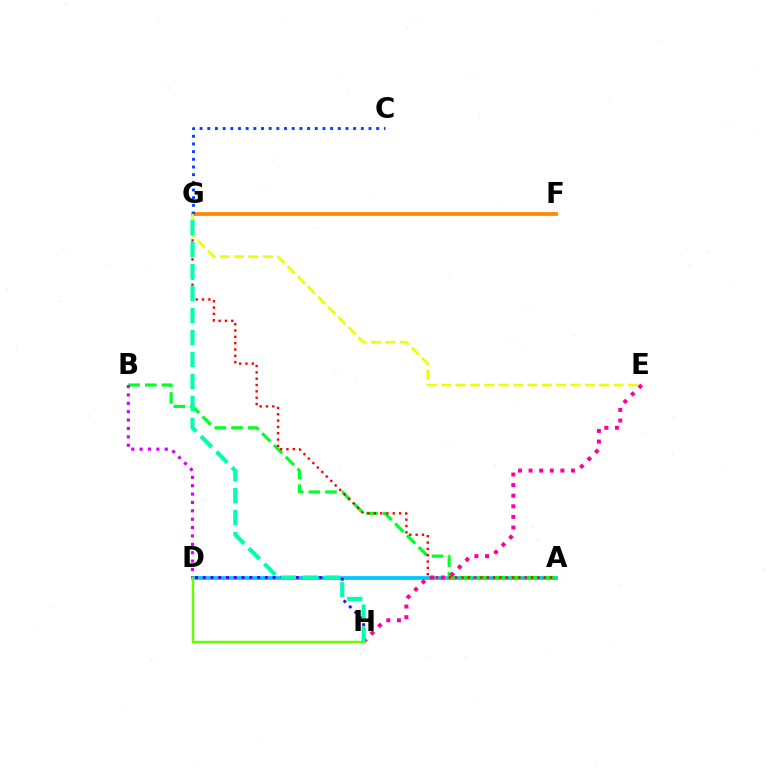{('A', 'D'): [{'color': '#00c7ff', 'line_style': 'solid', 'thickness': 2.72}], ('F', 'G'): [{'color': '#ff8800', 'line_style': 'solid', 'thickness': 2.72}], ('C', 'G'): [{'color': '#003fff', 'line_style': 'dotted', 'thickness': 2.09}], ('A', 'B'): [{'color': '#00ff27', 'line_style': 'dashed', 'thickness': 2.26}], ('B', 'D'): [{'color': '#d600ff', 'line_style': 'dotted', 'thickness': 2.28}], ('A', 'G'): [{'color': '#ff0000', 'line_style': 'dotted', 'thickness': 1.72}], ('E', 'H'): [{'color': '#ff00a0', 'line_style': 'dotted', 'thickness': 2.88}], ('D', 'H'): [{'color': '#4f00ff', 'line_style': 'dotted', 'thickness': 2.11}, {'color': '#66ff00', 'line_style': 'solid', 'thickness': 1.8}], ('E', 'G'): [{'color': '#eeff00', 'line_style': 'dashed', 'thickness': 1.95}], ('G', 'H'): [{'color': '#00ffaf', 'line_style': 'dashed', 'thickness': 2.98}]}